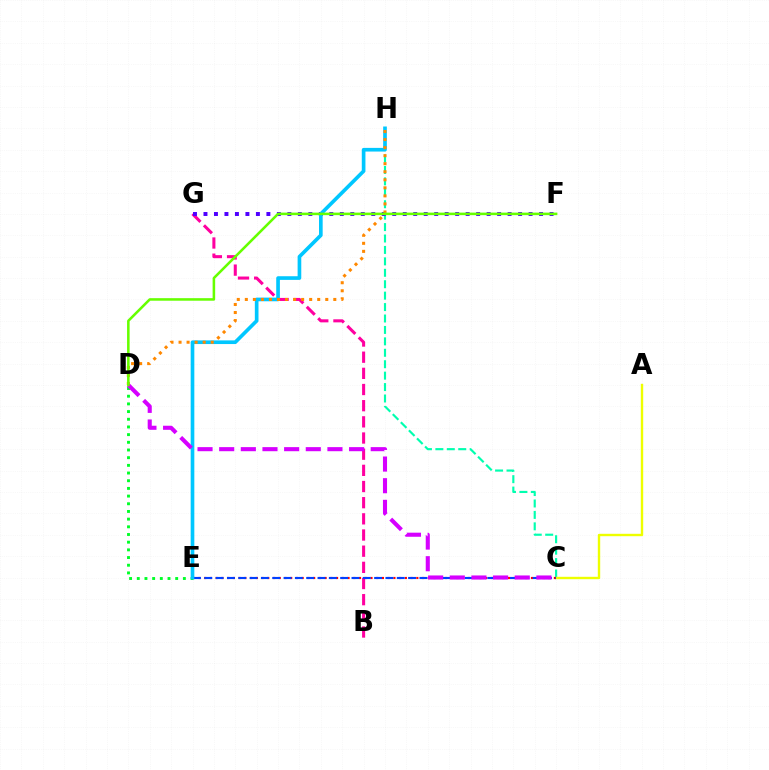{('C', 'H'): [{'color': '#00ffaf', 'line_style': 'dashed', 'thickness': 1.55}], ('A', 'C'): [{'color': '#eeff00', 'line_style': 'solid', 'thickness': 1.72}], ('B', 'G'): [{'color': '#ff00a0', 'line_style': 'dashed', 'thickness': 2.2}], ('C', 'E'): [{'color': '#ff0000', 'line_style': 'dotted', 'thickness': 1.56}, {'color': '#003fff', 'line_style': 'dashed', 'thickness': 1.54}], ('D', 'E'): [{'color': '#00ff27', 'line_style': 'dotted', 'thickness': 2.09}], ('F', 'G'): [{'color': '#4f00ff', 'line_style': 'dotted', 'thickness': 2.85}], ('E', 'H'): [{'color': '#00c7ff', 'line_style': 'solid', 'thickness': 2.64}], ('D', 'H'): [{'color': '#ff8800', 'line_style': 'dotted', 'thickness': 2.19}], ('C', 'D'): [{'color': '#d600ff', 'line_style': 'dashed', 'thickness': 2.94}], ('D', 'F'): [{'color': '#66ff00', 'line_style': 'solid', 'thickness': 1.84}]}